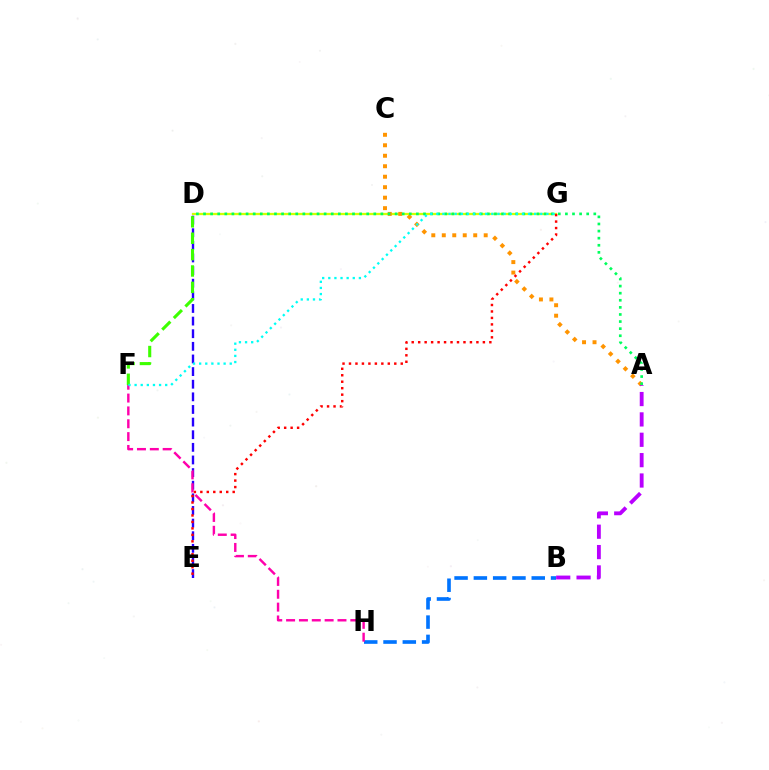{('D', 'E'): [{'color': '#2500ff', 'line_style': 'dashed', 'thickness': 1.72}], ('D', 'G'): [{'color': '#d1ff00', 'line_style': 'solid', 'thickness': 1.65}], ('B', 'H'): [{'color': '#0074ff', 'line_style': 'dashed', 'thickness': 2.62}], ('F', 'H'): [{'color': '#ff00ac', 'line_style': 'dashed', 'thickness': 1.75}], ('D', 'F'): [{'color': '#3dff00', 'line_style': 'dashed', 'thickness': 2.23}], ('A', 'C'): [{'color': '#ff9400', 'line_style': 'dotted', 'thickness': 2.85}], ('E', 'G'): [{'color': '#ff0000', 'line_style': 'dotted', 'thickness': 1.76}], ('A', 'D'): [{'color': '#00ff5c', 'line_style': 'dotted', 'thickness': 1.93}], ('F', 'G'): [{'color': '#00fff6', 'line_style': 'dotted', 'thickness': 1.66}], ('A', 'B'): [{'color': '#b900ff', 'line_style': 'dashed', 'thickness': 2.77}]}